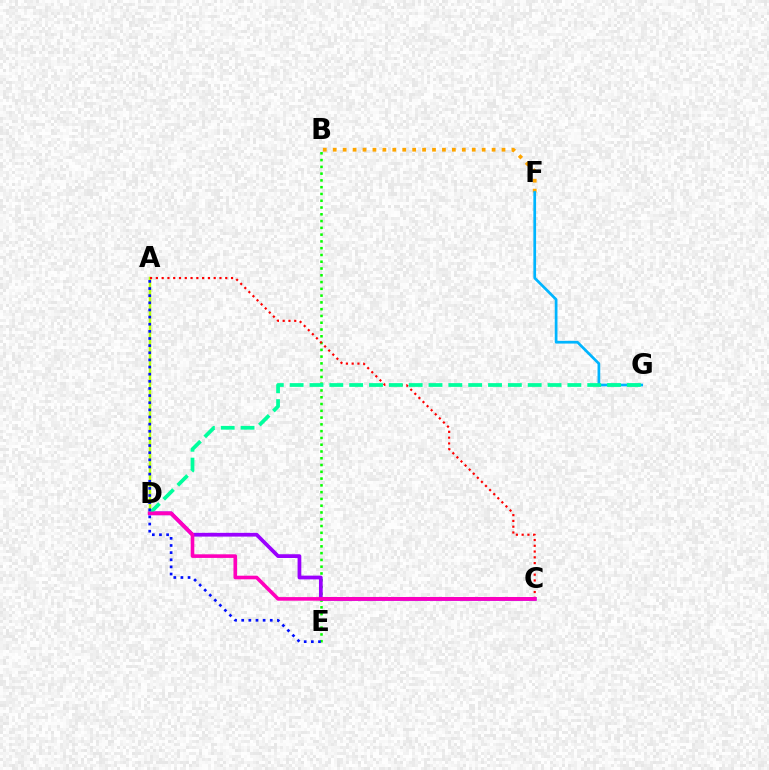{('A', 'D'): [{'color': '#b3ff00', 'line_style': 'solid', 'thickness': 1.79}], ('B', 'F'): [{'color': '#ffa500', 'line_style': 'dotted', 'thickness': 2.7}], ('F', 'G'): [{'color': '#00b5ff', 'line_style': 'solid', 'thickness': 1.95}], ('B', 'E'): [{'color': '#08ff00', 'line_style': 'dotted', 'thickness': 1.84}], ('A', 'C'): [{'color': '#ff0000', 'line_style': 'dotted', 'thickness': 1.57}], ('C', 'D'): [{'color': '#9b00ff', 'line_style': 'solid', 'thickness': 2.7}, {'color': '#ff00bd', 'line_style': 'solid', 'thickness': 2.6}], ('D', 'G'): [{'color': '#00ff9d', 'line_style': 'dashed', 'thickness': 2.69}], ('A', 'E'): [{'color': '#0010ff', 'line_style': 'dotted', 'thickness': 1.94}]}